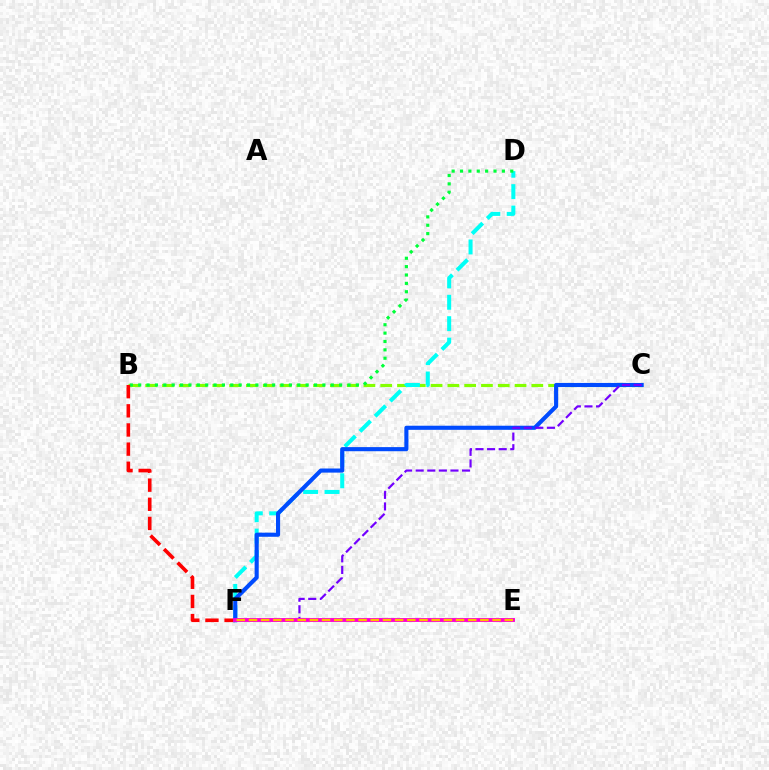{('B', 'C'): [{'color': '#84ff00', 'line_style': 'dashed', 'thickness': 2.28}], ('D', 'F'): [{'color': '#00fff6', 'line_style': 'dashed', 'thickness': 2.91}], ('B', 'D'): [{'color': '#00ff39', 'line_style': 'dotted', 'thickness': 2.27}], ('B', 'F'): [{'color': '#ff0000', 'line_style': 'dashed', 'thickness': 2.6}], ('C', 'F'): [{'color': '#004bff', 'line_style': 'solid', 'thickness': 2.96}, {'color': '#7200ff', 'line_style': 'dashed', 'thickness': 1.58}], ('E', 'F'): [{'color': '#ff00cf', 'line_style': 'solid', 'thickness': 2.79}, {'color': '#ffbd00', 'line_style': 'dashed', 'thickness': 1.65}]}